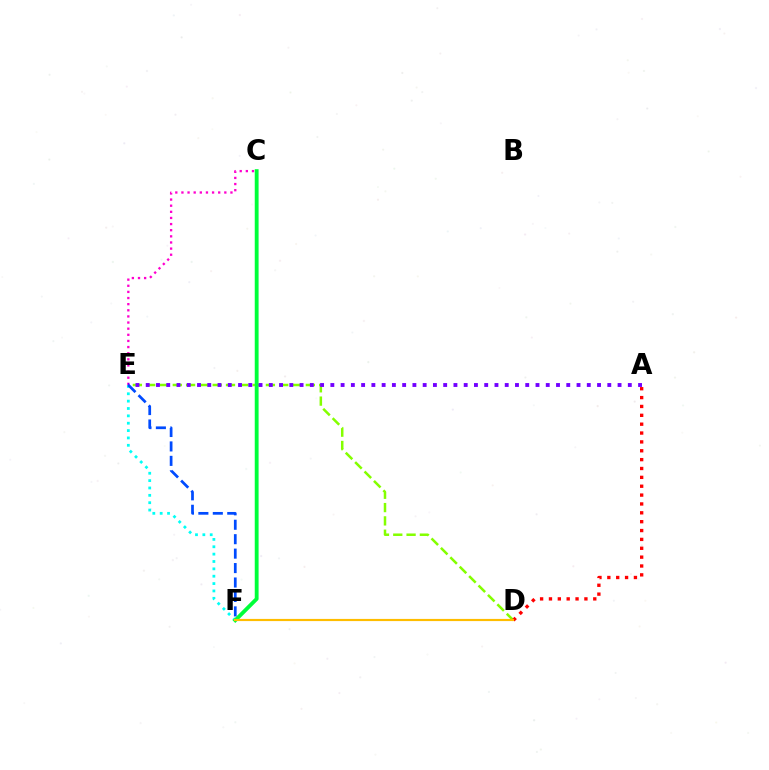{('C', 'E'): [{'color': '#ff00cf', 'line_style': 'dotted', 'thickness': 1.67}], ('D', 'E'): [{'color': '#84ff00', 'line_style': 'dashed', 'thickness': 1.81}], ('E', 'F'): [{'color': '#00fff6', 'line_style': 'dotted', 'thickness': 2.0}, {'color': '#004bff', 'line_style': 'dashed', 'thickness': 1.96}], ('A', 'D'): [{'color': '#ff0000', 'line_style': 'dotted', 'thickness': 2.41}], ('C', 'F'): [{'color': '#00ff39', 'line_style': 'solid', 'thickness': 2.76}], ('A', 'E'): [{'color': '#7200ff', 'line_style': 'dotted', 'thickness': 2.79}], ('D', 'F'): [{'color': '#ffbd00', 'line_style': 'solid', 'thickness': 1.56}]}